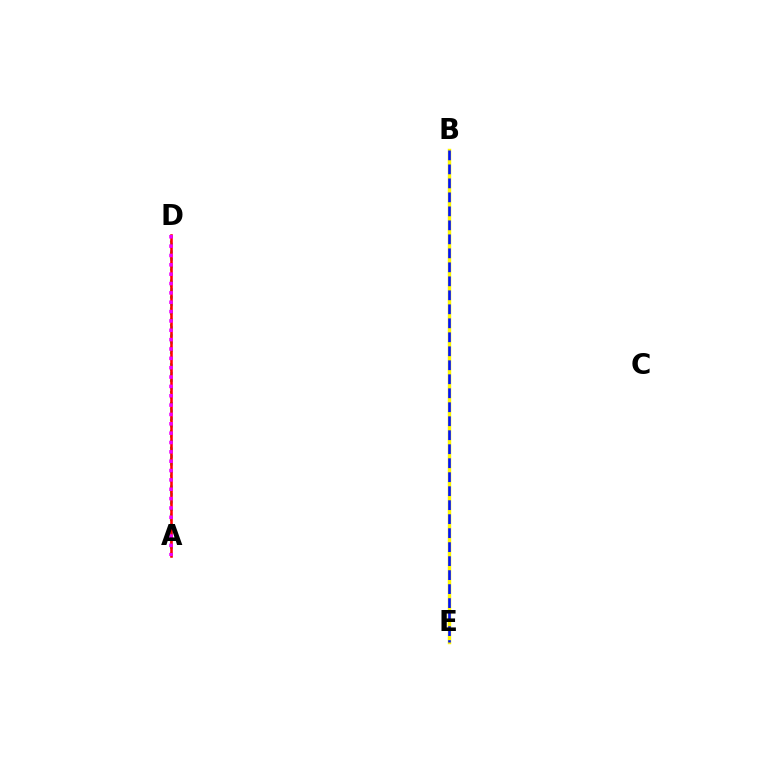{('A', 'D'): [{'color': '#00fff6', 'line_style': 'dotted', 'thickness': 2.06}, {'color': '#08ff00', 'line_style': 'dotted', 'thickness': 1.51}, {'color': '#ff0000', 'line_style': 'solid', 'thickness': 1.85}, {'color': '#ee00ff', 'line_style': 'dotted', 'thickness': 2.54}], ('B', 'E'): [{'color': '#fcf500', 'line_style': 'solid', 'thickness': 2.48}, {'color': '#0010ff', 'line_style': 'dashed', 'thickness': 1.9}]}